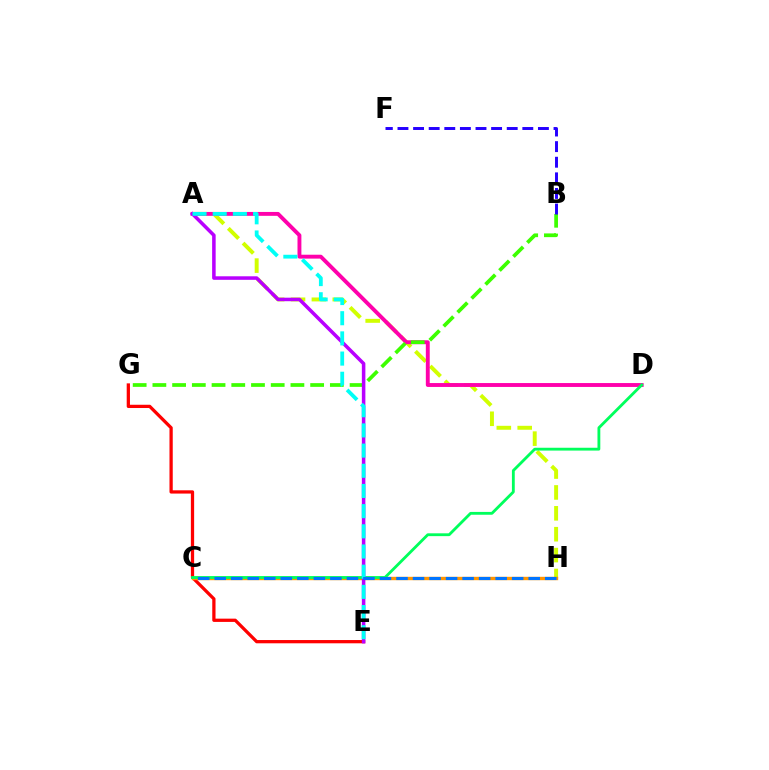{('A', 'H'): [{'color': '#d1ff00', 'line_style': 'dashed', 'thickness': 2.84}], ('A', 'D'): [{'color': '#ff00ac', 'line_style': 'solid', 'thickness': 2.8}], ('B', 'G'): [{'color': '#3dff00', 'line_style': 'dashed', 'thickness': 2.68}], ('E', 'G'): [{'color': '#ff0000', 'line_style': 'solid', 'thickness': 2.35}], ('C', 'H'): [{'color': '#ff9400', 'line_style': 'solid', 'thickness': 2.44}, {'color': '#0074ff', 'line_style': 'dashed', 'thickness': 2.24}], ('C', 'D'): [{'color': '#00ff5c', 'line_style': 'solid', 'thickness': 2.04}], ('A', 'E'): [{'color': '#b900ff', 'line_style': 'solid', 'thickness': 2.54}, {'color': '#00fff6', 'line_style': 'dashed', 'thickness': 2.74}], ('B', 'F'): [{'color': '#2500ff', 'line_style': 'dashed', 'thickness': 2.12}]}